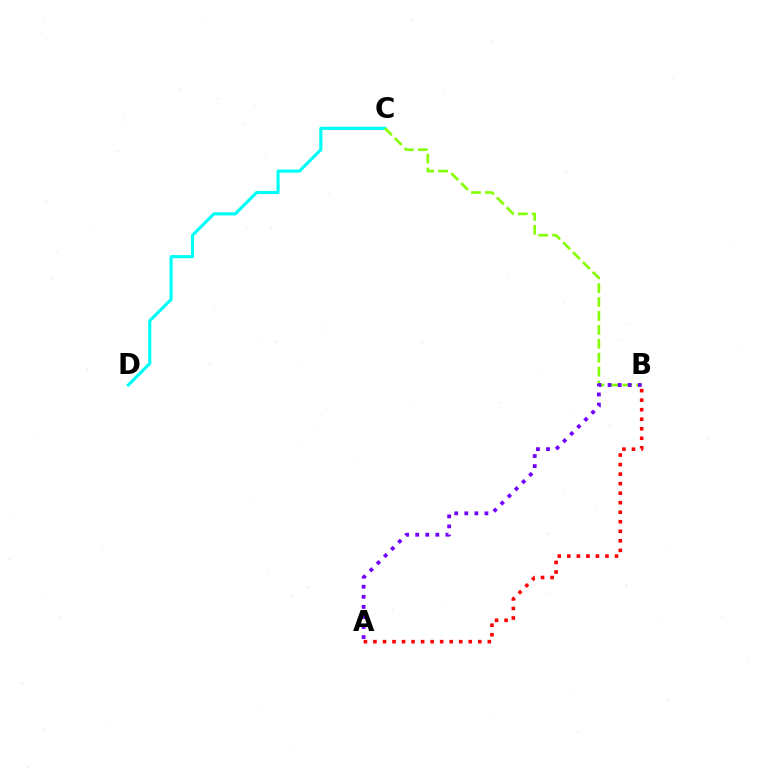{('C', 'D'): [{'color': '#00fff6', 'line_style': 'solid', 'thickness': 2.27}], ('B', 'C'): [{'color': '#84ff00', 'line_style': 'dashed', 'thickness': 1.89}], ('A', 'B'): [{'color': '#7200ff', 'line_style': 'dotted', 'thickness': 2.74}, {'color': '#ff0000', 'line_style': 'dotted', 'thickness': 2.59}]}